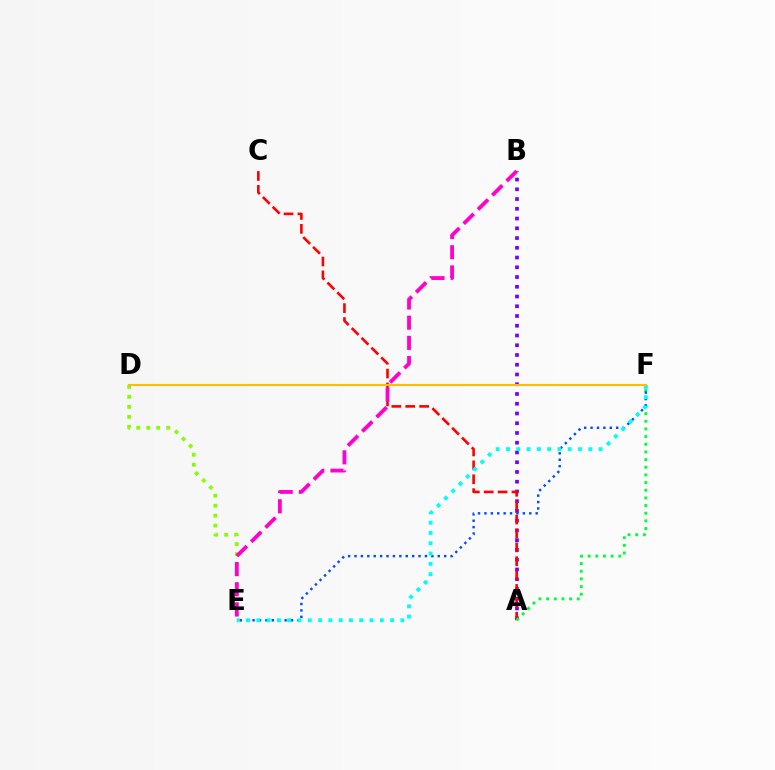{('A', 'B'): [{'color': '#7200ff', 'line_style': 'dotted', 'thickness': 2.65}], ('A', 'C'): [{'color': '#ff0000', 'line_style': 'dashed', 'thickness': 1.89}], ('A', 'F'): [{'color': '#00ff39', 'line_style': 'dotted', 'thickness': 2.08}], ('D', 'E'): [{'color': '#84ff00', 'line_style': 'dotted', 'thickness': 2.71}], ('E', 'F'): [{'color': '#004bff', 'line_style': 'dotted', 'thickness': 1.74}, {'color': '#00fff6', 'line_style': 'dotted', 'thickness': 2.8}], ('D', 'F'): [{'color': '#ffbd00', 'line_style': 'solid', 'thickness': 1.52}], ('B', 'E'): [{'color': '#ff00cf', 'line_style': 'dashed', 'thickness': 2.74}]}